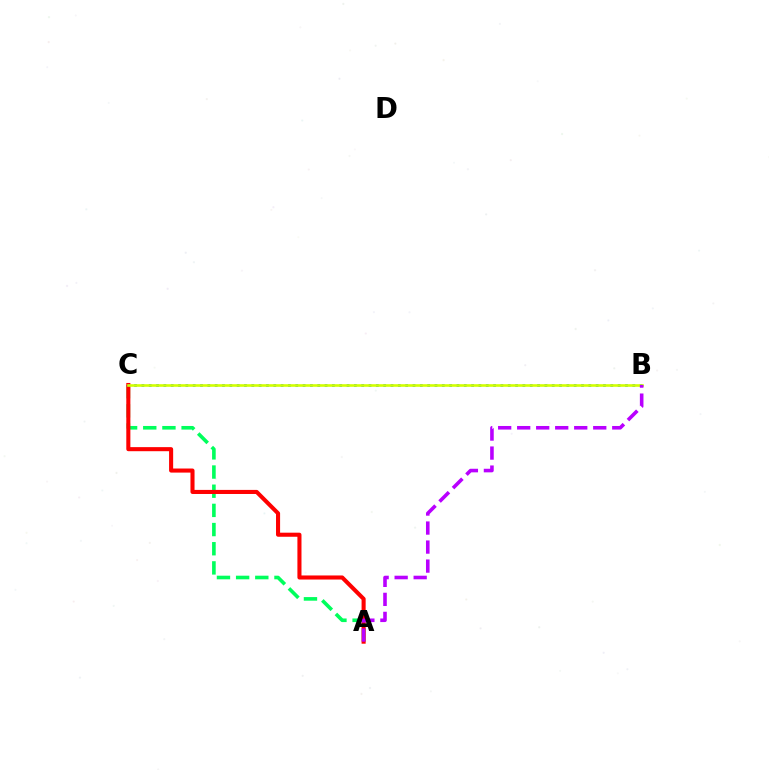{('A', 'C'): [{'color': '#00ff5c', 'line_style': 'dashed', 'thickness': 2.6}, {'color': '#ff0000', 'line_style': 'solid', 'thickness': 2.94}], ('B', 'C'): [{'color': '#0074ff', 'line_style': 'dotted', 'thickness': 1.99}, {'color': '#d1ff00', 'line_style': 'solid', 'thickness': 1.88}], ('A', 'B'): [{'color': '#b900ff', 'line_style': 'dashed', 'thickness': 2.58}]}